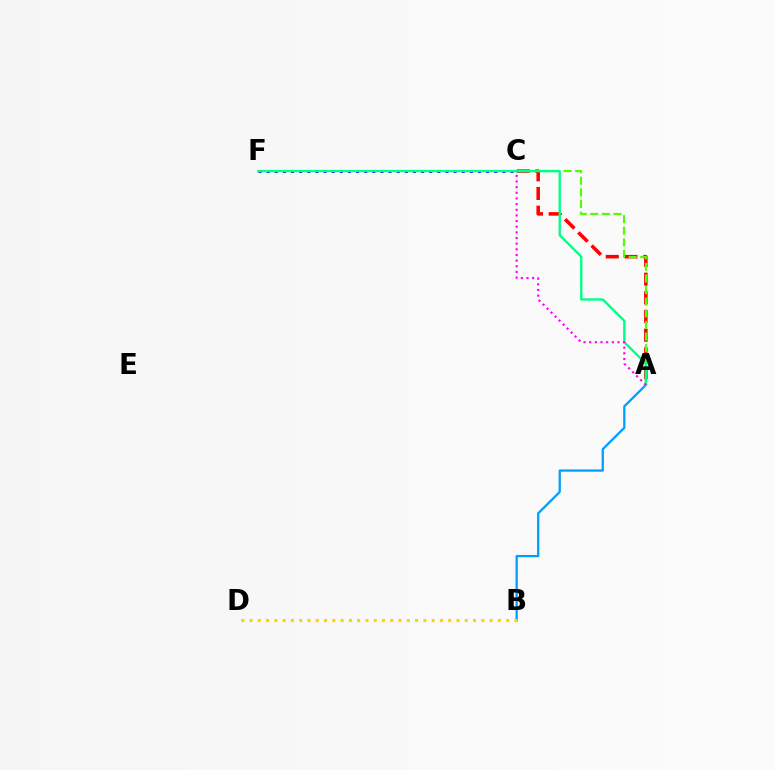{('C', 'F'): [{'color': '#3700ff', 'line_style': 'dotted', 'thickness': 2.21}], ('A', 'C'): [{'color': '#ff0000', 'line_style': 'dashed', 'thickness': 2.54}, {'color': '#4fff00', 'line_style': 'dashed', 'thickness': 1.58}, {'color': '#ff00ed', 'line_style': 'dotted', 'thickness': 1.54}], ('A', 'B'): [{'color': '#009eff', 'line_style': 'solid', 'thickness': 1.64}], ('A', 'F'): [{'color': '#00ff86', 'line_style': 'solid', 'thickness': 1.69}], ('B', 'D'): [{'color': '#ffd500', 'line_style': 'dotted', 'thickness': 2.25}]}